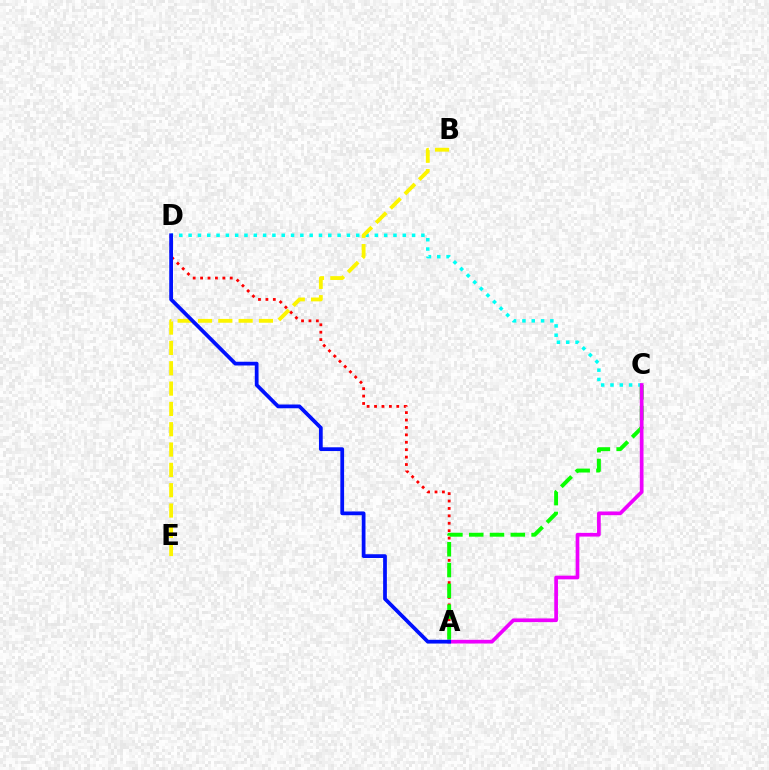{('A', 'D'): [{'color': '#ff0000', 'line_style': 'dotted', 'thickness': 2.02}, {'color': '#0010ff', 'line_style': 'solid', 'thickness': 2.7}], ('A', 'C'): [{'color': '#08ff00', 'line_style': 'dashed', 'thickness': 2.82}, {'color': '#ee00ff', 'line_style': 'solid', 'thickness': 2.66}], ('C', 'D'): [{'color': '#00fff6', 'line_style': 'dotted', 'thickness': 2.53}], ('B', 'E'): [{'color': '#fcf500', 'line_style': 'dashed', 'thickness': 2.76}]}